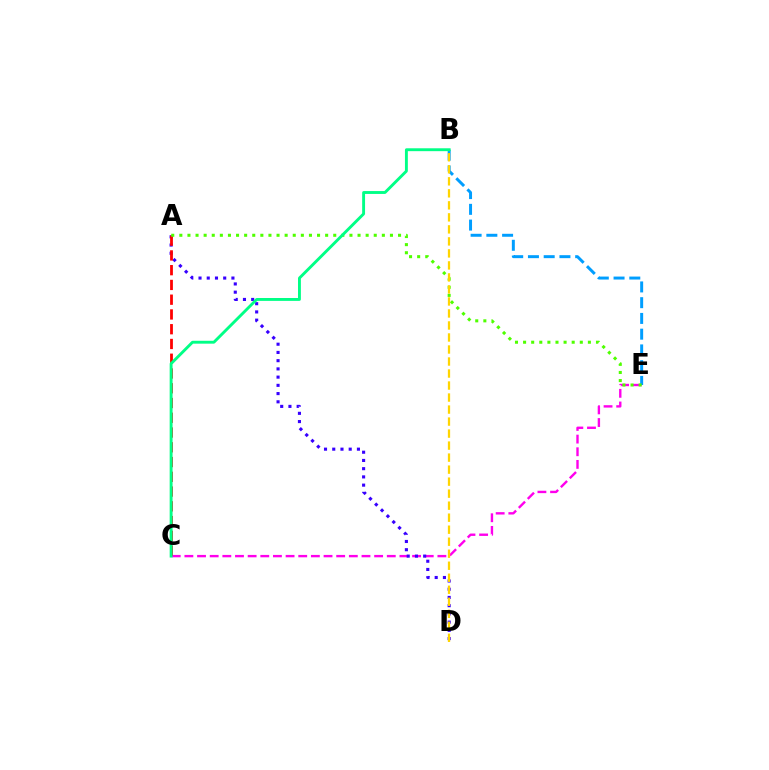{('C', 'E'): [{'color': '#ff00ed', 'line_style': 'dashed', 'thickness': 1.72}], ('A', 'D'): [{'color': '#3700ff', 'line_style': 'dotted', 'thickness': 2.24}], ('B', 'E'): [{'color': '#009eff', 'line_style': 'dashed', 'thickness': 2.14}], ('A', 'C'): [{'color': '#ff0000', 'line_style': 'dashed', 'thickness': 2.01}], ('A', 'E'): [{'color': '#4fff00', 'line_style': 'dotted', 'thickness': 2.2}], ('B', 'C'): [{'color': '#00ff86', 'line_style': 'solid', 'thickness': 2.08}], ('B', 'D'): [{'color': '#ffd500', 'line_style': 'dashed', 'thickness': 1.63}]}